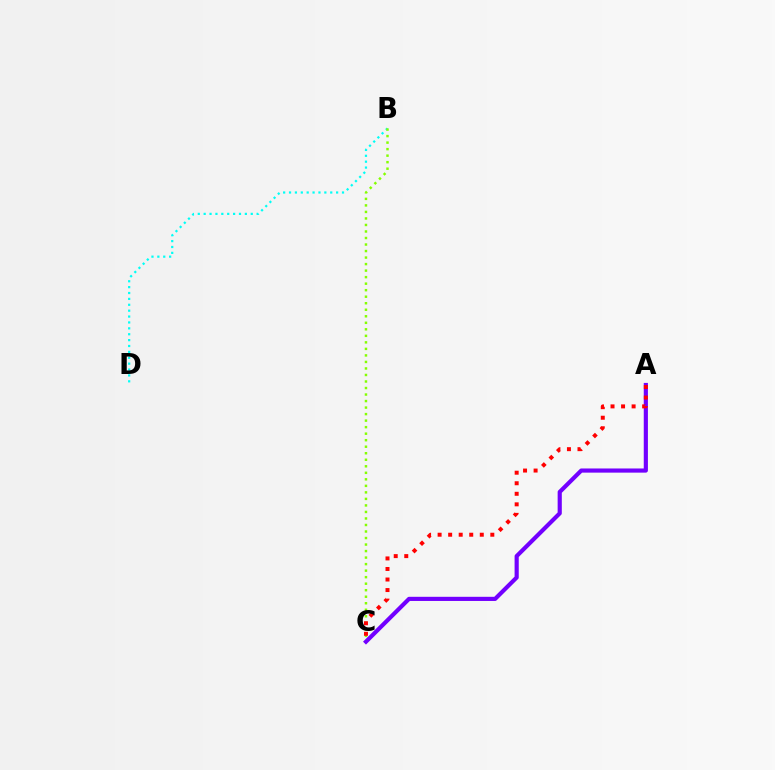{('B', 'D'): [{'color': '#00fff6', 'line_style': 'dotted', 'thickness': 1.6}], ('B', 'C'): [{'color': '#84ff00', 'line_style': 'dotted', 'thickness': 1.77}], ('A', 'C'): [{'color': '#7200ff', 'line_style': 'solid', 'thickness': 2.99}, {'color': '#ff0000', 'line_style': 'dotted', 'thickness': 2.86}]}